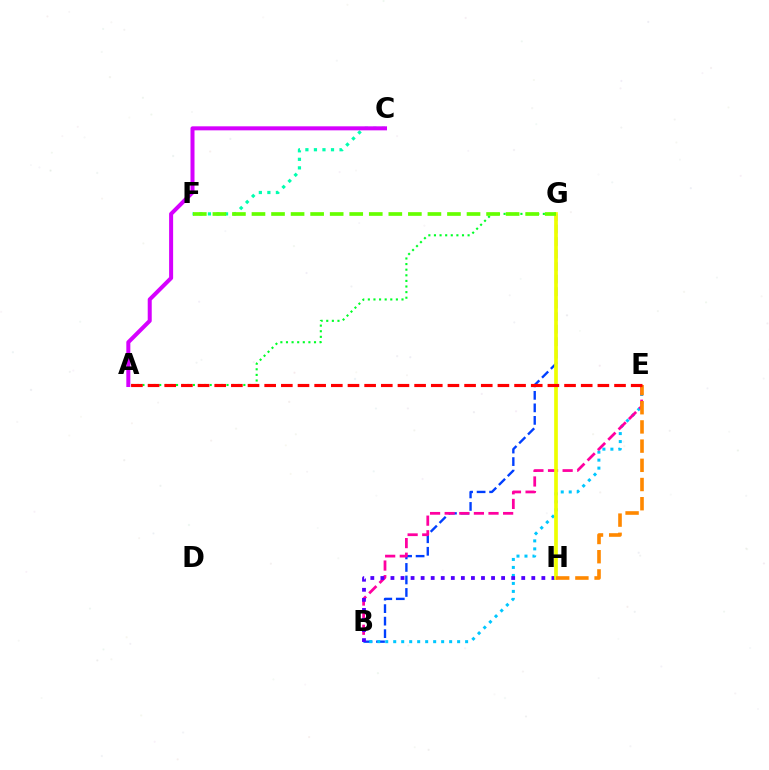{('B', 'G'): [{'color': '#003fff', 'line_style': 'dashed', 'thickness': 1.7}], ('B', 'E'): [{'color': '#00c7ff', 'line_style': 'dotted', 'thickness': 2.17}, {'color': '#ff00a0', 'line_style': 'dashed', 'thickness': 1.99}], ('C', 'F'): [{'color': '#00ffaf', 'line_style': 'dotted', 'thickness': 2.32}], ('B', 'H'): [{'color': '#4f00ff', 'line_style': 'dotted', 'thickness': 2.73}], ('A', 'G'): [{'color': '#00ff27', 'line_style': 'dotted', 'thickness': 1.52}], ('G', 'H'): [{'color': '#eeff00', 'line_style': 'solid', 'thickness': 2.66}], ('E', 'H'): [{'color': '#ff8800', 'line_style': 'dashed', 'thickness': 2.61}], ('F', 'G'): [{'color': '#66ff00', 'line_style': 'dashed', 'thickness': 2.66}], ('A', 'E'): [{'color': '#ff0000', 'line_style': 'dashed', 'thickness': 2.26}], ('A', 'C'): [{'color': '#d600ff', 'line_style': 'solid', 'thickness': 2.89}]}